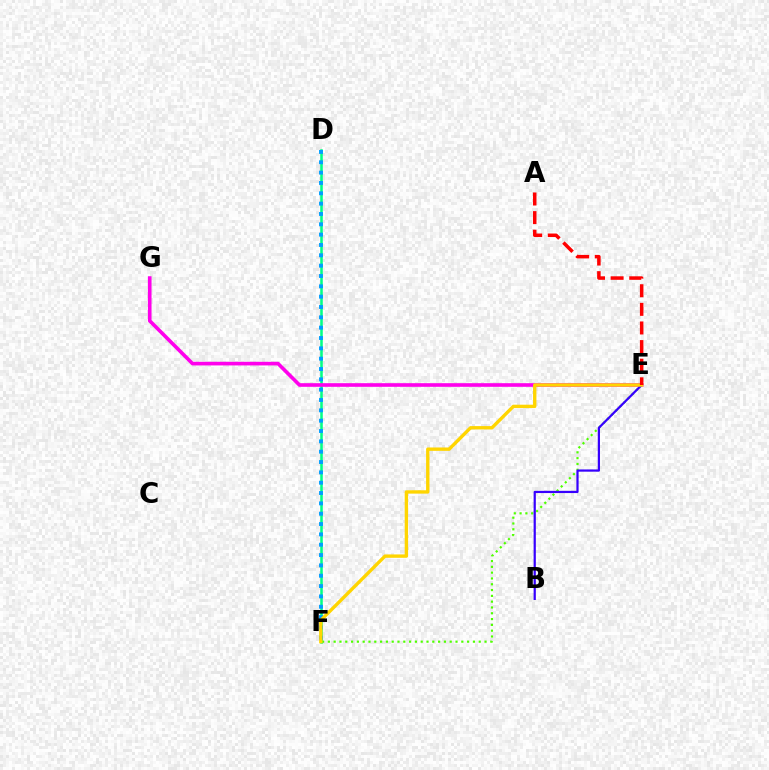{('D', 'F'): [{'color': '#00ff86', 'line_style': 'solid', 'thickness': 1.83}, {'color': '#009eff', 'line_style': 'dotted', 'thickness': 2.81}], ('E', 'G'): [{'color': '#ff00ed', 'line_style': 'solid', 'thickness': 2.61}], ('E', 'F'): [{'color': '#4fff00', 'line_style': 'dotted', 'thickness': 1.58}, {'color': '#ffd500', 'line_style': 'solid', 'thickness': 2.43}], ('B', 'E'): [{'color': '#3700ff', 'line_style': 'solid', 'thickness': 1.6}], ('A', 'E'): [{'color': '#ff0000', 'line_style': 'dashed', 'thickness': 2.53}]}